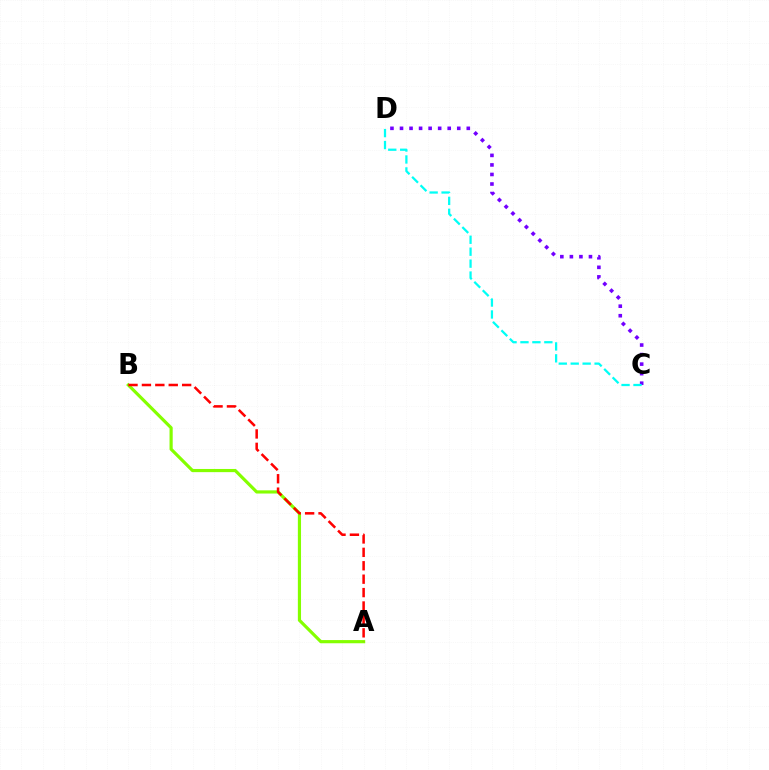{('A', 'B'): [{'color': '#84ff00', 'line_style': 'solid', 'thickness': 2.29}, {'color': '#ff0000', 'line_style': 'dashed', 'thickness': 1.82}], ('C', 'D'): [{'color': '#7200ff', 'line_style': 'dotted', 'thickness': 2.59}, {'color': '#00fff6', 'line_style': 'dashed', 'thickness': 1.62}]}